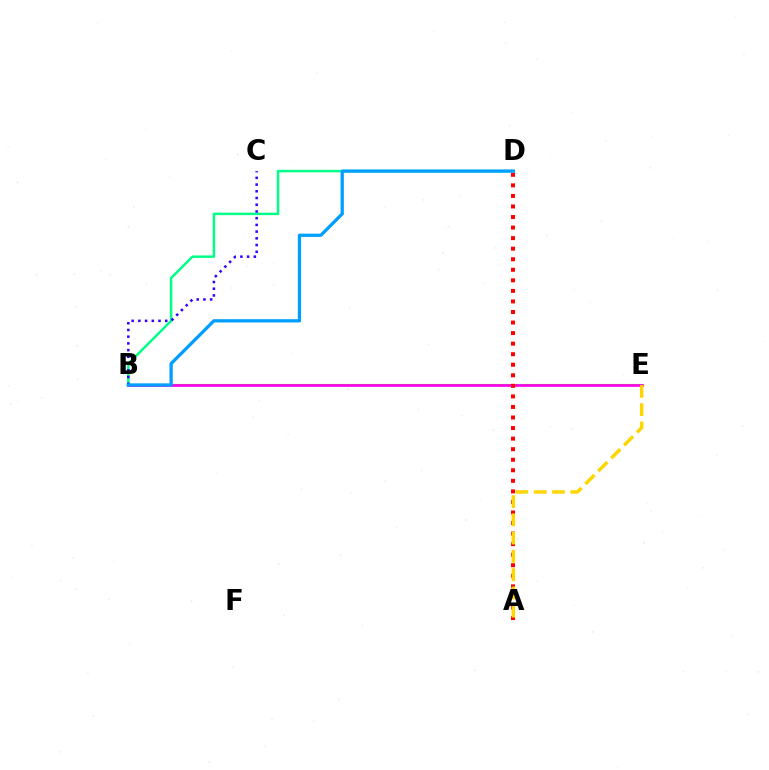{('B', 'D'): [{'color': '#00ff86', 'line_style': 'solid', 'thickness': 1.79}, {'color': '#009eff', 'line_style': 'solid', 'thickness': 2.36}], ('B', 'E'): [{'color': '#4fff00', 'line_style': 'solid', 'thickness': 1.55}, {'color': '#ff00ed', 'line_style': 'solid', 'thickness': 1.95}], ('B', 'C'): [{'color': '#3700ff', 'line_style': 'dotted', 'thickness': 1.83}], ('A', 'D'): [{'color': '#ff0000', 'line_style': 'dotted', 'thickness': 2.87}], ('A', 'E'): [{'color': '#ffd500', 'line_style': 'dashed', 'thickness': 2.48}]}